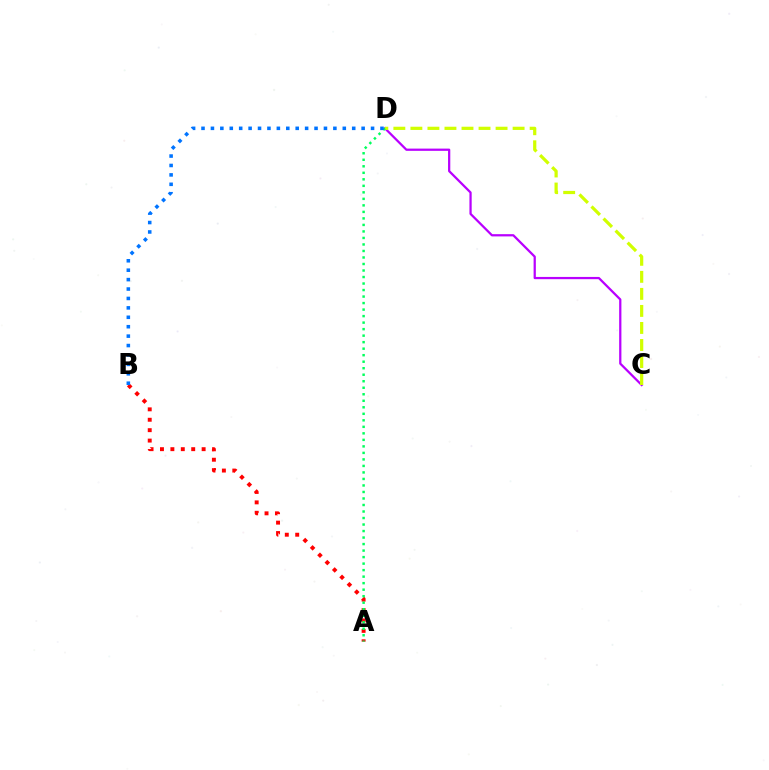{('C', 'D'): [{'color': '#b900ff', 'line_style': 'solid', 'thickness': 1.62}, {'color': '#d1ff00', 'line_style': 'dashed', 'thickness': 2.31}], ('A', 'B'): [{'color': '#ff0000', 'line_style': 'dotted', 'thickness': 2.83}], ('A', 'D'): [{'color': '#00ff5c', 'line_style': 'dotted', 'thickness': 1.77}], ('B', 'D'): [{'color': '#0074ff', 'line_style': 'dotted', 'thickness': 2.56}]}